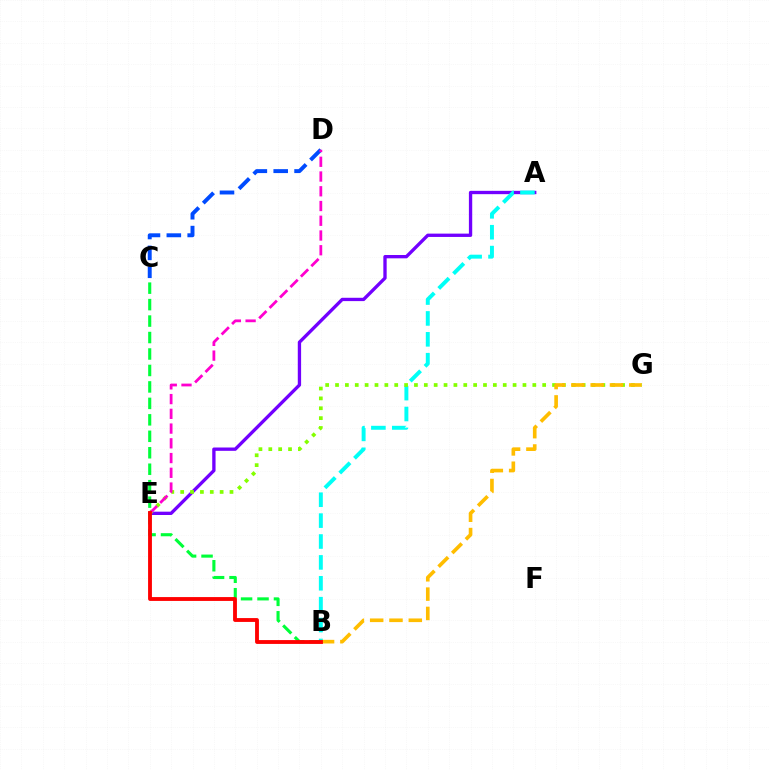{('A', 'E'): [{'color': '#7200ff', 'line_style': 'solid', 'thickness': 2.39}], ('C', 'D'): [{'color': '#004bff', 'line_style': 'dashed', 'thickness': 2.83}], ('A', 'B'): [{'color': '#00fff6', 'line_style': 'dashed', 'thickness': 2.84}], ('B', 'C'): [{'color': '#00ff39', 'line_style': 'dashed', 'thickness': 2.24}], ('E', 'G'): [{'color': '#84ff00', 'line_style': 'dotted', 'thickness': 2.68}], ('D', 'E'): [{'color': '#ff00cf', 'line_style': 'dashed', 'thickness': 2.0}], ('B', 'G'): [{'color': '#ffbd00', 'line_style': 'dashed', 'thickness': 2.62}], ('B', 'E'): [{'color': '#ff0000', 'line_style': 'solid', 'thickness': 2.77}]}